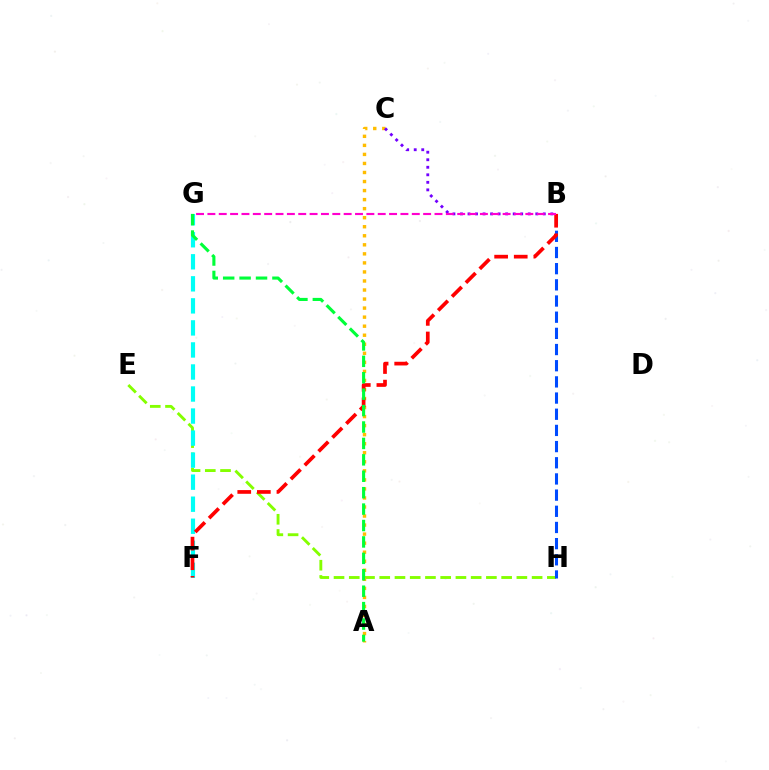{('E', 'H'): [{'color': '#84ff00', 'line_style': 'dashed', 'thickness': 2.07}], ('F', 'G'): [{'color': '#00fff6', 'line_style': 'dashed', 'thickness': 2.99}], ('A', 'C'): [{'color': '#ffbd00', 'line_style': 'dotted', 'thickness': 2.46}], ('B', 'C'): [{'color': '#7200ff', 'line_style': 'dotted', 'thickness': 2.05}], ('B', 'H'): [{'color': '#004bff', 'line_style': 'dashed', 'thickness': 2.2}], ('B', 'F'): [{'color': '#ff0000', 'line_style': 'dashed', 'thickness': 2.66}], ('B', 'G'): [{'color': '#ff00cf', 'line_style': 'dashed', 'thickness': 1.54}], ('A', 'G'): [{'color': '#00ff39', 'line_style': 'dashed', 'thickness': 2.23}]}